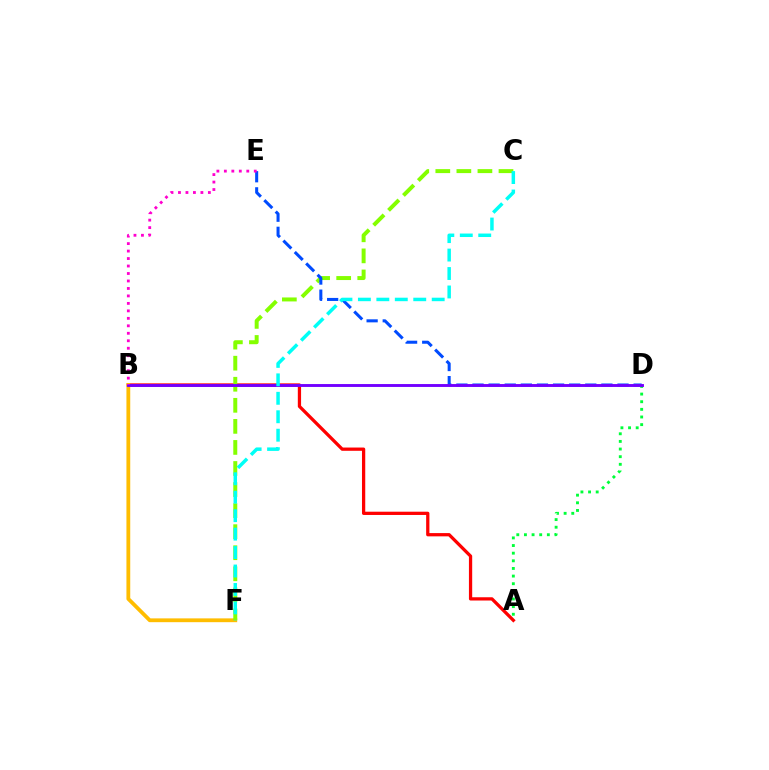{('A', 'B'): [{'color': '#ff0000', 'line_style': 'solid', 'thickness': 2.35}], ('A', 'D'): [{'color': '#00ff39', 'line_style': 'dotted', 'thickness': 2.07}], ('B', 'F'): [{'color': '#ffbd00', 'line_style': 'solid', 'thickness': 2.74}], ('C', 'F'): [{'color': '#84ff00', 'line_style': 'dashed', 'thickness': 2.86}, {'color': '#00fff6', 'line_style': 'dashed', 'thickness': 2.51}], ('D', 'E'): [{'color': '#004bff', 'line_style': 'dashed', 'thickness': 2.19}], ('B', 'D'): [{'color': '#7200ff', 'line_style': 'solid', 'thickness': 2.09}], ('B', 'E'): [{'color': '#ff00cf', 'line_style': 'dotted', 'thickness': 2.03}]}